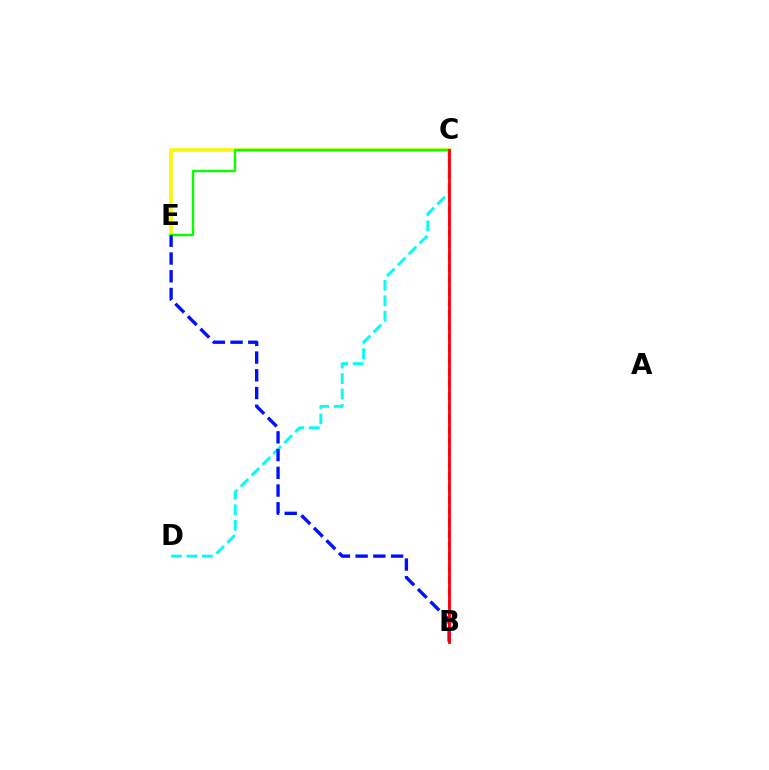{('C', 'D'): [{'color': '#00fff6', 'line_style': 'dashed', 'thickness': 2.1}], ('C', 'E'): [{'color': '#fcf500', 'line_style': 'solid', 'thickness': 2.53}, {'color': '#08ff00', 'line_style': 'solid', 'thickness': 1.72}], ('B', 'C'): [{'color': '#ee00ff', 'line_style': 'dashed', 'thickness': 1.57}, {'color': '#ff0000', 'line_style': 'solid', 'thickness': 2.03}], ('B', 'E'): [{'color': '#0010ff', 'line_style': 'dashed', 'thickness': 2.41}]}